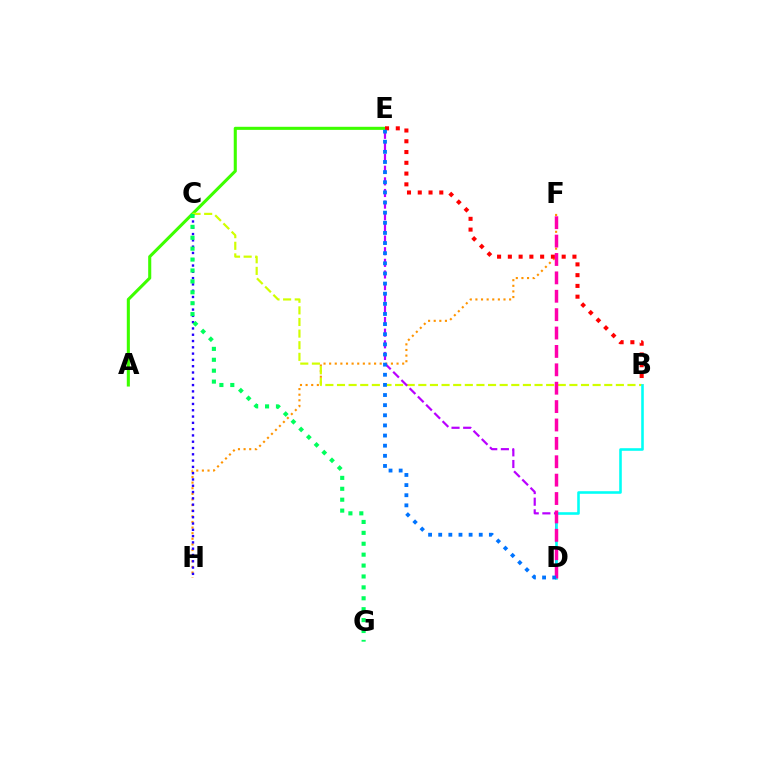{('F', 'H'): [{'color': '#ff9400', 'line_style': 'dotted', 'thickness': 1.53}], ('A', 'E'): [{'color': '#3dff00', 'line_style': 'solid', 'thickness': 2.21}], ('B', 'E'): [{'color': '#ff0000', 'line_style': 'dotted', 'thickness': 2.93}], ('B', 'C'): [{'color': '#d1ff00', 'line_style': 'dashed', 'thickness': 1.58}], ('D', 'E'): [{'color': '#b900ff', 'line_style': 'dashed', 'thickness': 1.58}, {'color': '#0074ff', 'line_style': 'dotted', 'thickness': 2.75}], ('B', 'D'): [{'color': '#00fff6', 'line_style': 'solid', 'thickness': 1.86}], ('D', 'F'): [{'color': '#ff00ac', 'line_style': 'dashed', 'thickness': 2.5}], ('C', 'H'): [{'color': '#2500ff', 'line_style': 'dotted', 'thickness': 1.71}], ('C', 'G'): [{'color': '#00ff5c', 'line_style': 'dotted', 'thickness': 2.96}]}